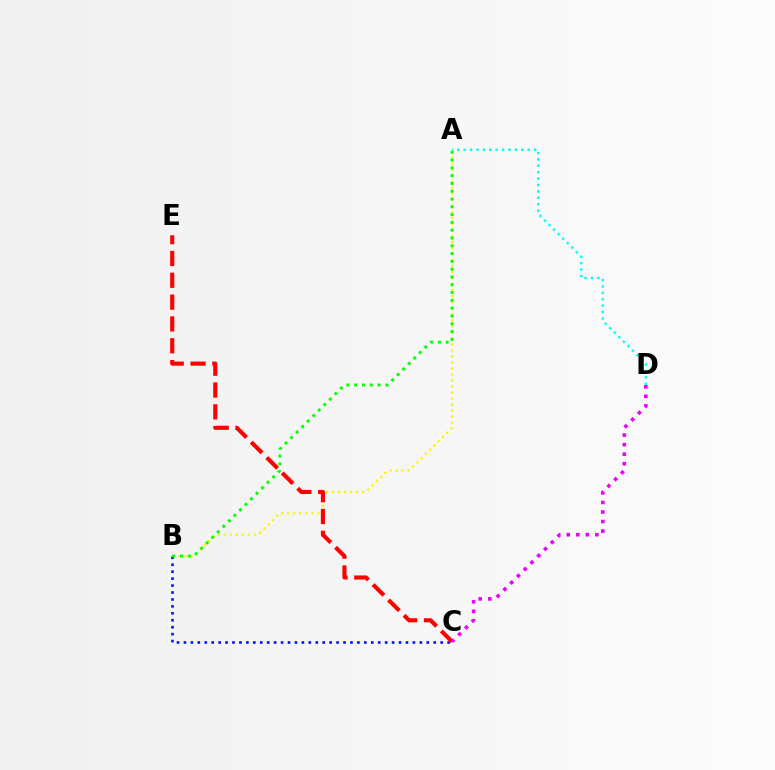{('A', 'B'): [{'color': '#fcf500', 'line_style': 'dotted', 'thickness': 1.64}, {'color': '#08ff00', 'line_style': 'dotted', 'thickness': 2.12}], ('B', 'C'): [{'color': '#0010ff', 'line_style': 'dotted', 'thickness': 1.89}], ('C', 'E'): [{'color': '#ff0000', 'line_style': 'dashed', 'thickness': 2.96}], ('A', 'D'): [{'color': '#00fff6', 'line_style': 'dotted', 'thickness': 1.74}], ('C', 'D'): [{'color': '#ee00ff', 'line_style': 'dotted', 'thickness': 2.59}]}